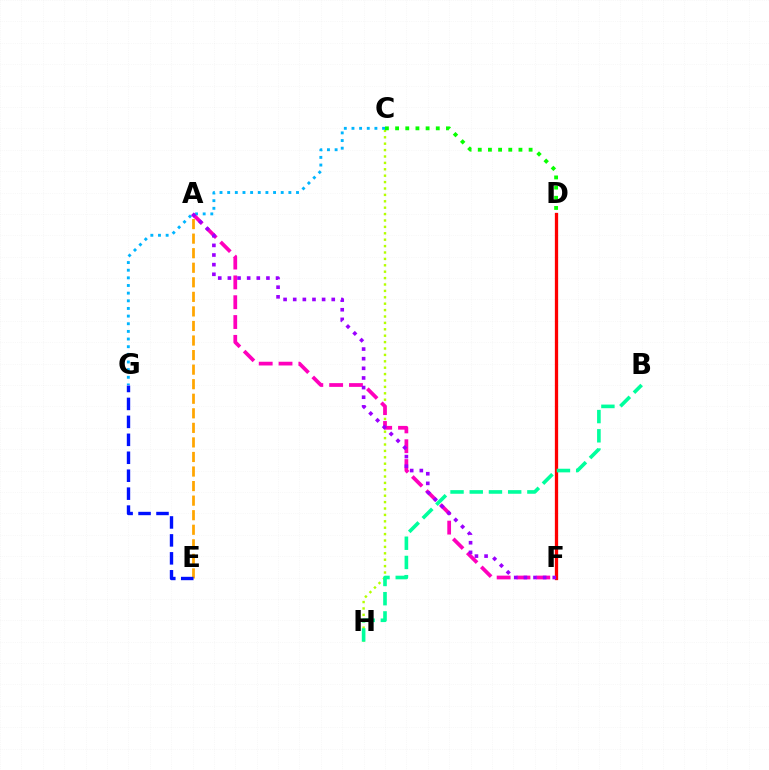{('C', 'H'): [{'color': '#b3ff00', 'line_style': 'dotted', 'thickness': 1.74}], ('A', 'E'): [{'color': '#ffa500', 'line_style': 'dashed', 'thickness': 1.98}], ('C', 'D'): [{'color': '#08ff00', 'line_style': 'dotted', 'thickness': 2.76}], ('E', 'G'): [{'color': '#0010ff', 'line_style': 'dashed', 'thickness': 2.44}], ('D', 'F'): [{'color': '#ff0000', 'line_style': 'solid', 'thickness': 2.36}], ('C', 'G'): [{'color': '#00b5ff', 'line_style': 'dotted', 'thickness': 2.08}], ('A', 'F'): [{'color': '#ff00bd', 'line_style': 'dashed', 'thickness': 2.69}, {'color': '#9b00ff', 'line_style': 'dotted', 'thickness': 2.62}], ('B', 'H'): [{'color': '#00ff9d', 'line_style': 'dashed', 'thickness': 2.61}]}